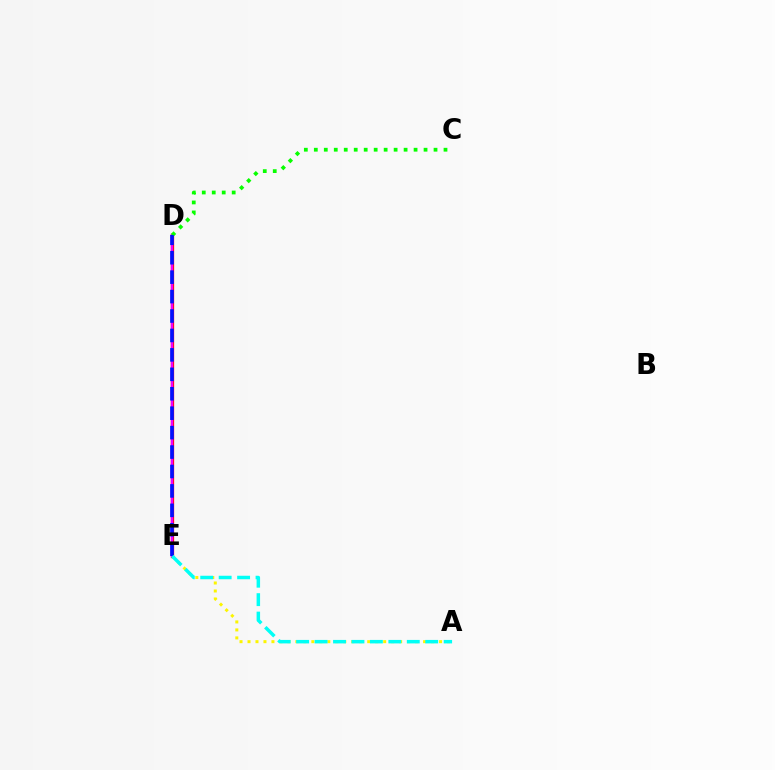{('A', 'E'): [{'color': '#fcf500', 'line_style': 'dotted', 'thickness': 2.17}, {'color': '#00fff6', 'line_style': 'dashed', 'thickness': 2.51}], ('D', 'E'): [{'color': '#ff0000', 'line_style': 'solid', 'thickness': 2.36}, {'color': '#ee00ff', 'line_style': 'solid', 'thickness': 1.73}, {'color': '#0010ff', 'line_style': 'dashed', 'thickness': 2.64}], ('C', 'D'): [{'color': '#08ff00', 'line_style': 'dotted', 'thickness': 2.71}]}